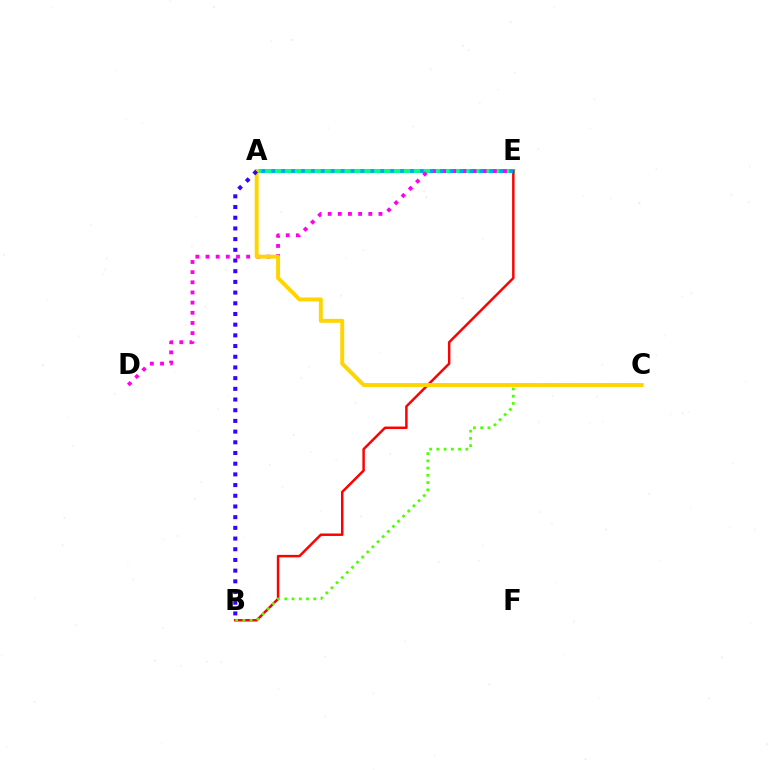{('A', 'E'): [{'color': '#00ff86', 'line_style': 'solid', 'thickness': 2.93}, {'color': '#009eff', 'line_style': 'dotted', 'thickness': 2.69}], ('B', 'E'): [{'color': '#ff0000', 'line_style': 'solid', 'thickness': 1.78}], ('B', 'C'): [{'color': '#4fff00', 'line_style': 'dotted', 'thickness': 1.97}], ('D', 'E'): [{'color': '#ff00ed', 'line_style': 'dotted', 'thickness': 2.76}], ('A', 'C'): [{'color': '#ffd500', 'line_style': 'solid', 'thickness': 2.83}], ('A', 'B'): [{'color': '#3700ff', 'line_style': 'dotted', 'thickness': 2.91}]}